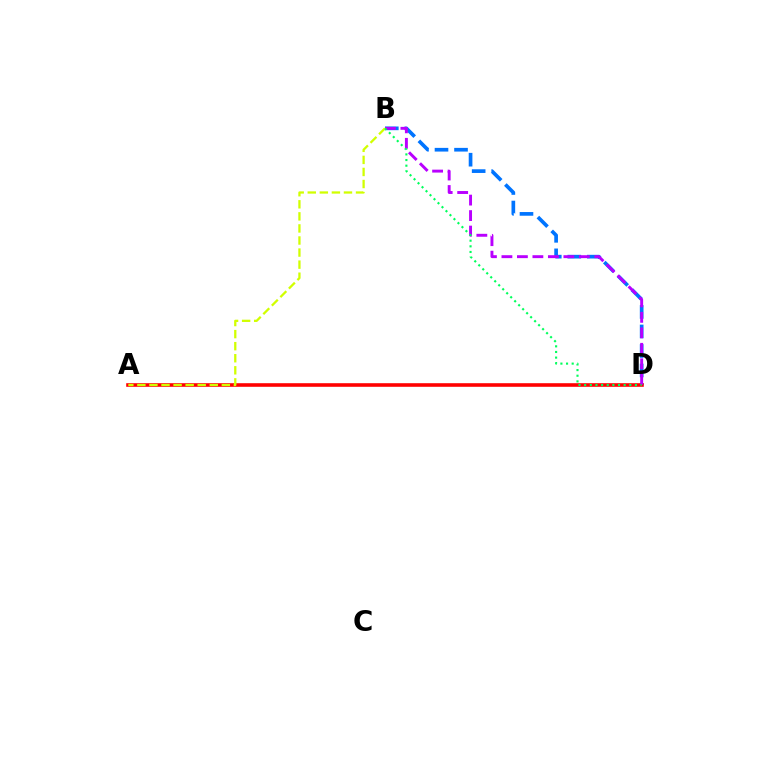{('B', 'D'): [{'color': '#0074ff', 'line_style': 'dashed', 'thickness': 2.65}, {'color': '#b900ff', 'line_style': 'dashed', 'thickness': 2.1}, {'color': '#00ff5c', 'line_style': 'dotted', 'thickness': 1.53}], ('A', 'D'): [{'color': '#ff0000', 'line_style': 'solid', 'thickness': 2.59}], ('A', 'B'): [{'color': '#d1ff00', 'line_style': 'dashed', 'thickness': 1.64}]}